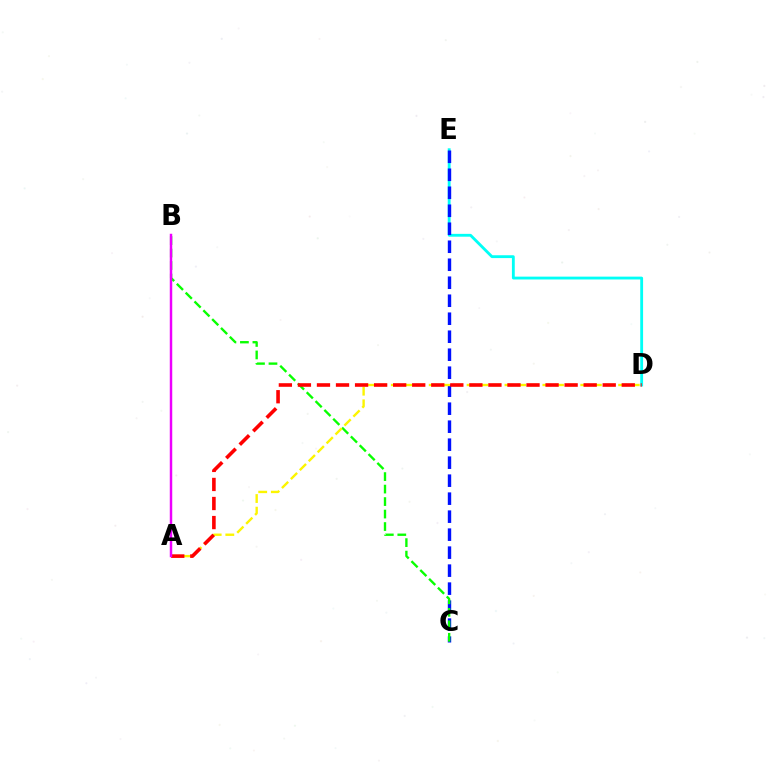{('D', 'E'): [{'color': '#00fff6', 'line_style': 'solid', 'thickness': 2.04}], ('C', 'E'): [{'color': '#0010ff', 'line_style': 'dashed', 'thickness': 2.44}], ('B', 'C'): [{'color': '#08ff00', 'line_style': 'dashed', 'thickness': 1.7}], ('A', 'D'): [{'color': '#fcf500', 'line_style': 'dashed', 'thickness': 1.72}, {'color': '#ff0000', 'line_style': 'dashed', 'thickness': 2.59}], ('A', 'B'): [{'color': '#ee00ff', 'line_style': 'solid', 'thickness': 1.78}]}